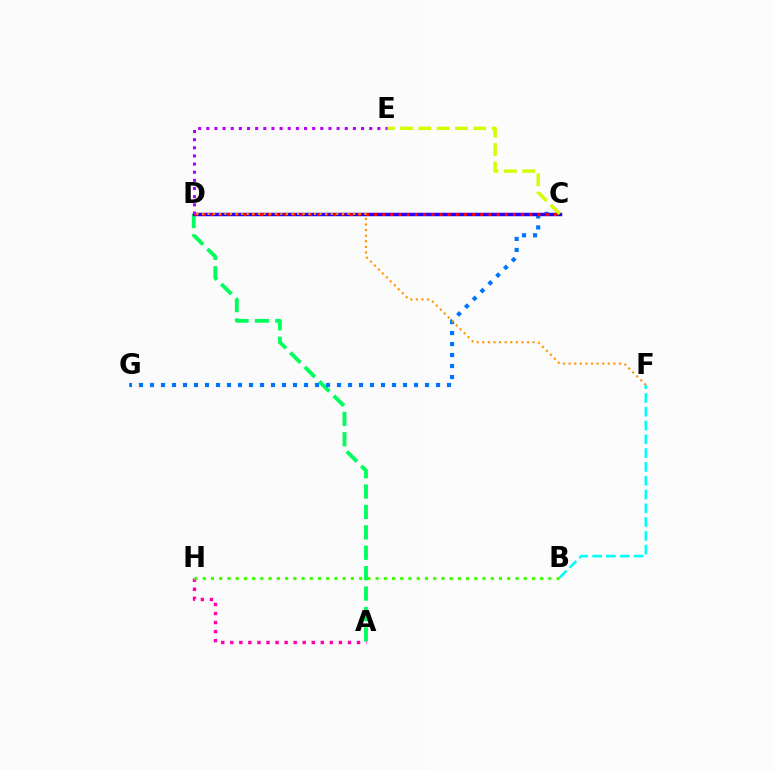{('A', 'D'): [{'color': '#00ff5c', 'line_style': 'dashed', 'thickness': 2.77}], ('C', 'G'): [{'color': '#0074ff', 'line_style': 'dotted', 'thickness': 2.99}], ('C', 'D'): [{'color': '#2500ff', 'line_style': 'solid', 'thickness': 2.48}, {'color': '#ff0000', 'line_style': 'dotted', 'thickness': 2.22}], ('D', 'F'): [{'color': '#ff9400', 'line_style': 'dotted', 'thickness': 1.52}], ('B', 'F'): [{'color': '#00fff6', 'line_style': 'dashed', 'thickness': 1.87}], ('A', 'H'): [{'color': '#ff00ac', 'line_style': 'dotted', 'thickness': 2.46}], ('B', 'H'): [{'color': '#3dff00', 'line_style': 'dotted', 'thickness': 2.24}], ('C', 'E'): [{'color': '#d1ff00', 'line_style': 'dashed', 'thickness': 2.49}], ('D', 'E'): [{'color': '#b900ff', 'line_style': 'dotted', 'thickness': 2.21}]}